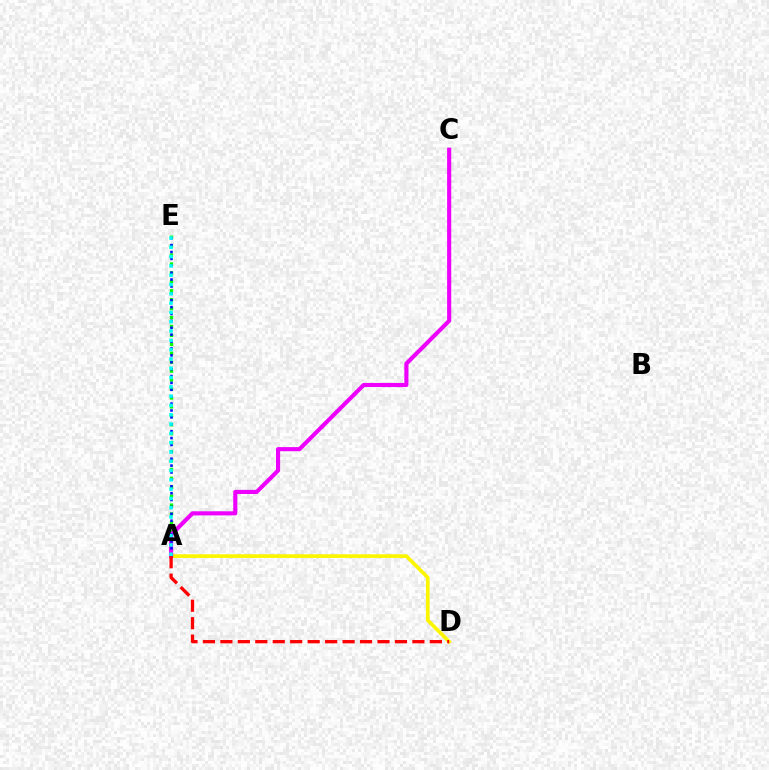{('A', 'D'): [{'color': '#fcf500', 'line_style': 'solid', 'thickness': 2.65}, {'color': '#ff0000', 'line_style': 'dashed', 'thickness': 2.37}], ('A', 'E'): [{'color': '#08ff00', 'line_style': 'dotted', 'thickness': 2.43}, {'color': '#0010ff', 'line_style': 'dotted', 'thickness': 1.87}, {'color': '#00fff6', 'line_style': 'dotted', 'thickness': 2.53}], ('A', 'C'): [{'color': '#ee00ff', 'line_style': 'solid', 'thickness': 2.96}]}